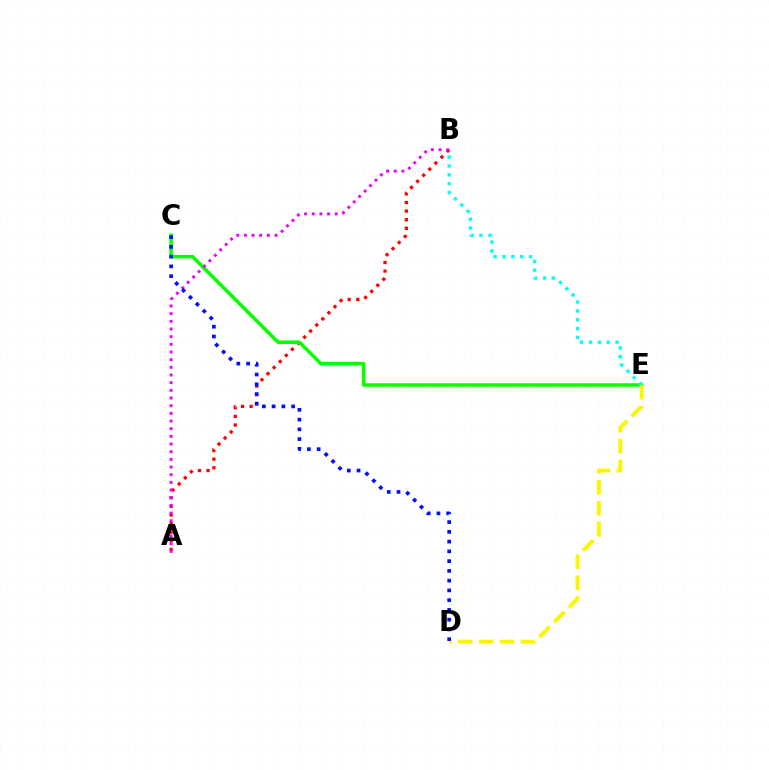{('A', 'B'): [{'color': '#ff0000', 'line_style': 'dotted', 'thickness': 2.34}, {'color': '#ee00ff', 'line_style': 'dotted', 'thickness': 2.08}], ('C', 'E'): [{'color': '#08ff00', 'line_style': 'solid', 'thickness': 2.54}], ('B', 'E'): [{'color': '#00fff6', 'line_style': 'dotted', 'thickness': 2.41}], ('D', 'E'): [{'color': '#fcf500', 'line_style': 'dashed', 'thickness': 2.84}], ('C', 'D'): [{'color': '#0010ff', 'line_style': 'dotted', 'thickness': 2.65}]}